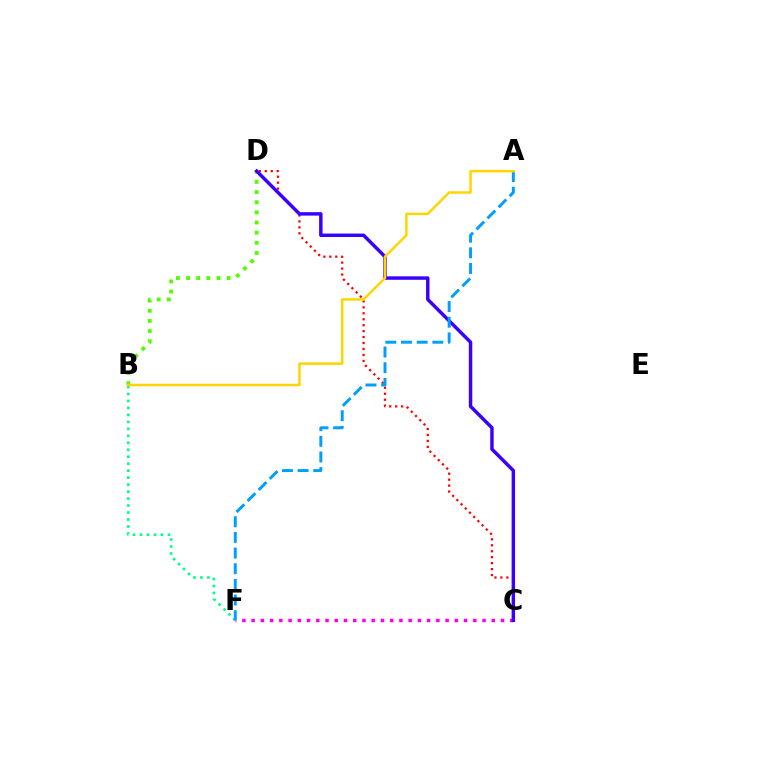{('C', 'D'): [{'color': '#ff0000', 'line_style': 'dotted', 'thickness': 1.62}, {'color': '#3700ff', 'line_style': 'solid', 'thickness': 2.48}], ('B', 'F'): [{'color': '#00ff86', 'line_style': 'dotted', 'thickness': 1.89}], ('C', 'F'): [{'color': '#ff00ed', 'line_style': 'dotted', 'thickness': 2.51}], ('B', 'D'): [{'color': '#4fff00', 'line_style': 'dotted', 'thickness': 2.76}], ('A', 'F'): [{'color': '#009eff', 'line_style': 'dashed', 'thickness': 2.13}], ('A', 'B'): [{'color': '#ffd500', 'line_style': 'solid', 'thickness': 1.79}]}